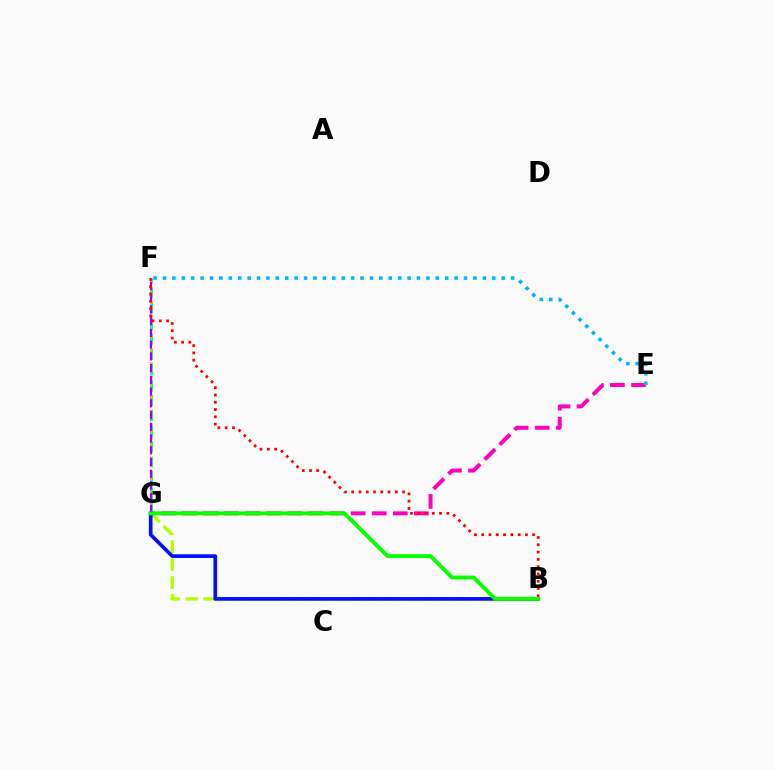{('B', 'G'): [{'color': '#b3ff00', 'line_style': 'dashed', 'thickness': 2.44}, {'color': '#0010ff', 'line_style': 'solid', 'thickness': 2.64}, {'color': '#08ff00', 'line_style': 'solid', 'thickness': 2.81}], ('F', 'G'): [{'color': '#00ff9d', 'line_style': 'dashed', 'thickness': 2.09}, {'color': '#ffa500', 'line_style': 'dotted', 'thickness': 1.84}, {'color': '#9b00ff', 'line_style': 'dashed', 'thickness': 1.59}], ('E', 'G'): [{'color': '#ff00bd', 'line_style': 'dashed', 'thickness': 2.86}], ('B', 'F'): [{'color': '#ff0000', 'line_style': 'dotted', 'thickness': 1.98}], ('E', 'F'): [{'color': '#00b5ff', 'line_style': 'dotted', 'thickness': 2.56}]}